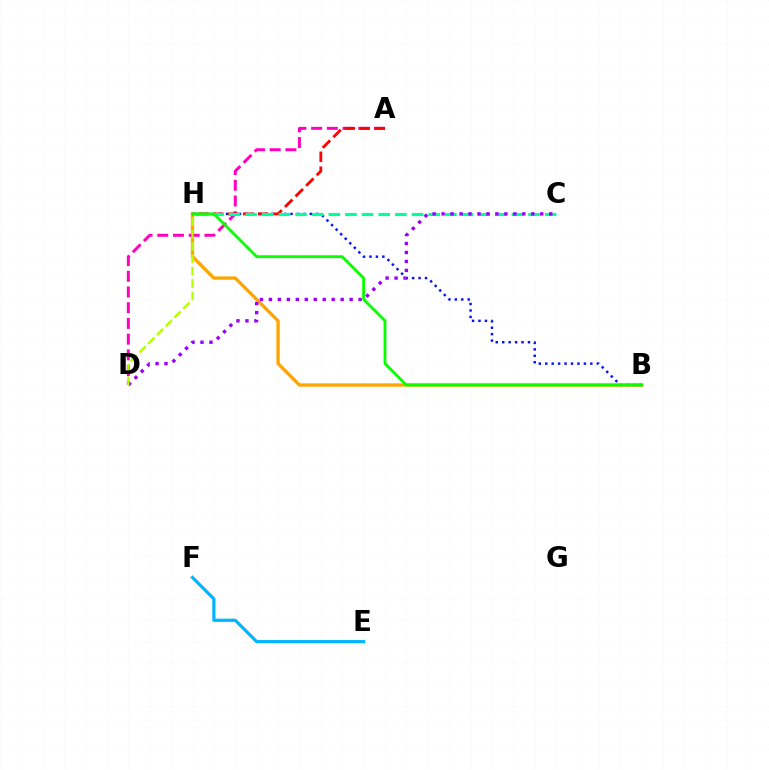{('B', 'H'): [{'color': '#ffa500', 'line_style': 'solid', 'thickness': 2.4}, {'color': '#0010ff', 'line_style': 'dotted', 'thickness': 1.75}, {'color': '#08ff00', 'line_style': 'solid', 'thickness': 2.04}], ('A', 'D'): [{'color': '#ff00bd', 'line_style': 'dashed', 'thickness': 2.14}], ('A', 'H'): [{'color': '#ff0000', 'line_style': 'dashed', 'thickness': 2.03}], ('C', 'H'): [{'color': '#00ff9d', 'line_style': 'dashed', 'thickness': 2.26}], ('C', 'D'): [{'color': '#9b00ff', 'line_style': 'dotted', 'thickness': 2.44}], ('E', 'F'): [{'color': '#00b5ff', 'line_style': 'solid', 'thickness': 2.3}], ('D', 'H'): [{'color': '#b3ff00', 'line_style': 'dashed', 'thickness': 1.68}]}